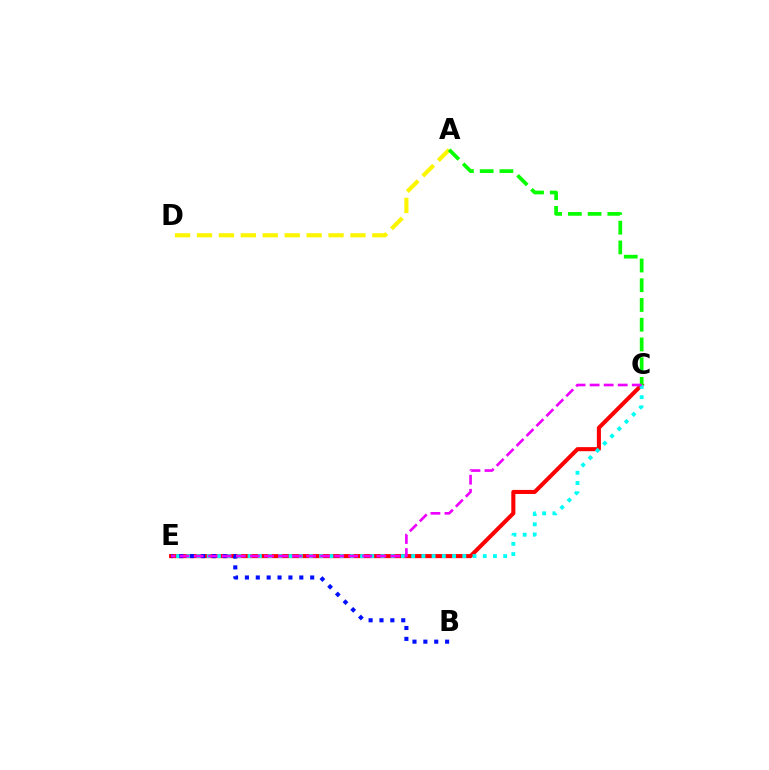{('A', 'D'): [{'color': '#fcf500', 'line_style': 'dashed', 'thickness': 2.98}], ('C', 'E'): [{'color': '#ff0000', 'line_style': 'solid', 'thickness': 2.93}, {'color': '#00fff6', 'line_style': 'dotted', 'thickness': 2.78}, {'color': '#ee00ff', 'line_style': 'dashed', 'thickness': 1.91}], ('A', 'C'): [{'color': '#08ff00', 'line_style': 'dashed', 'thickness': 2.68}], ('B', 'E'): [{'color': '#0010ff', 'line_style': 'dotted', 'thickness': 2.96}]}